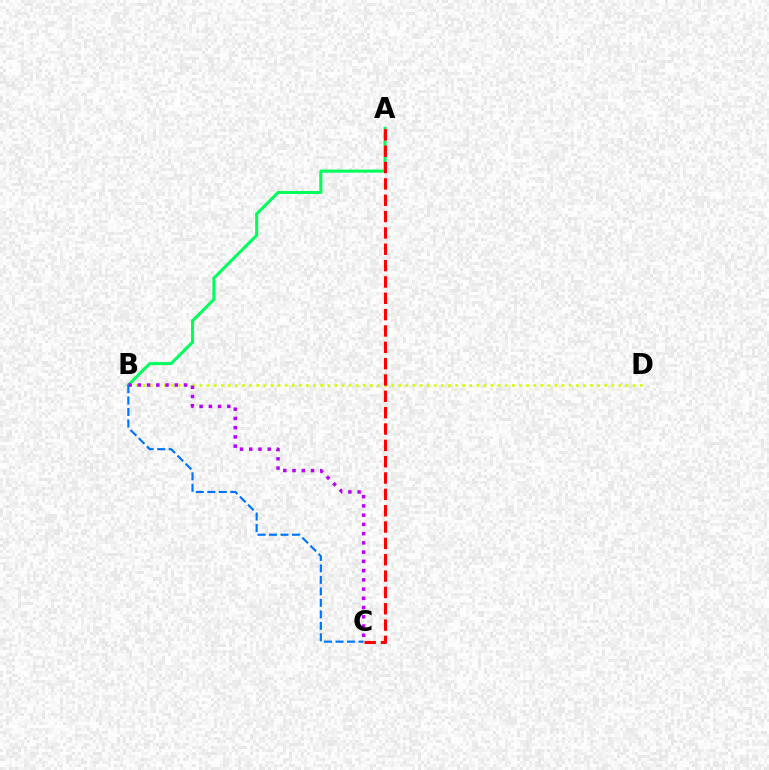{('A', 'B'): [{'color': '#00ff5c', 'line_style': 'solid', 'thickness': 2.19}], ('B', 'D'): [{'color': '#d1ff00', 'line_style': 'dotted', 'thickness': 1.93}], ('B', 'C'): [{'color': '#b900ff', 'line_style': 'dotted', 'thickness': 2.51}, {'color': '#0074ff', 'line_style': 'dashed', 'thickness': 1.56}], ('A', 'C'): [{'color': '#ff0000', 'line_style': 'dashed', 'thickness': 2.22}]}